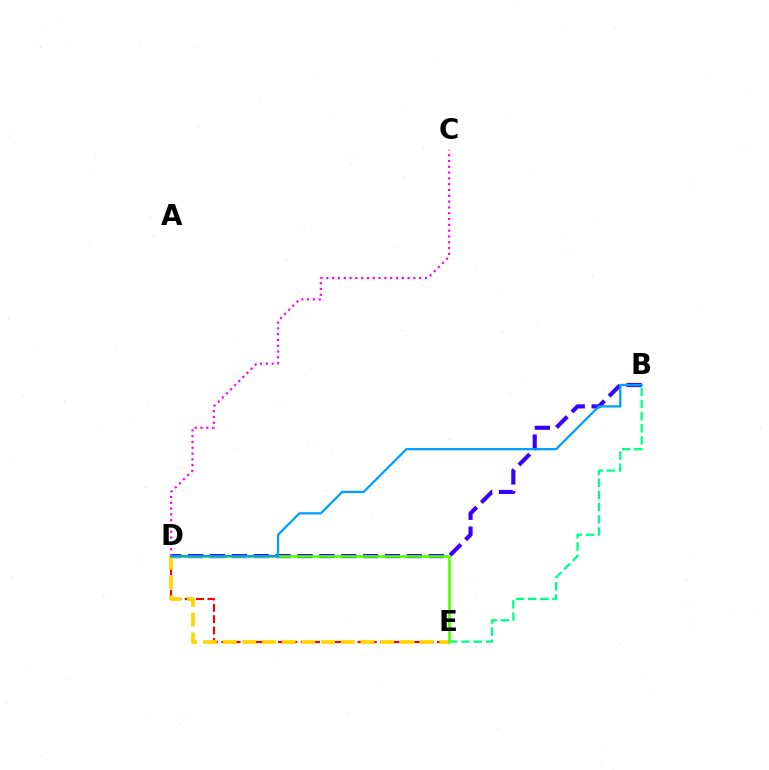{('D', 'E'): [{'color': '#ff0000', 'line_style': 'dashed', 'thickness': 1.54}, {'color': '#ffd500', 'line_style': 'dashed', 'thickness': 2.67}, {'color': '#4fff00', 'line_style': 'solid', 'thickness': 1.91}], ('B', 'D'): [{'color': '#3700ff', 'line_style': 'dashed', 'thickness': 2.97}, {'color': '#009eff', 'line_style': 'solid', 'thickness': 1.63}], ('C', 'D'): [{'color': '#ff00ed', 'line_style': 'dotted', 'thickness': 1.58}], ('B', 'E'): [{'color': '#00ff86', 'line_style': 'dashed', 'thickness': 1.65}]}